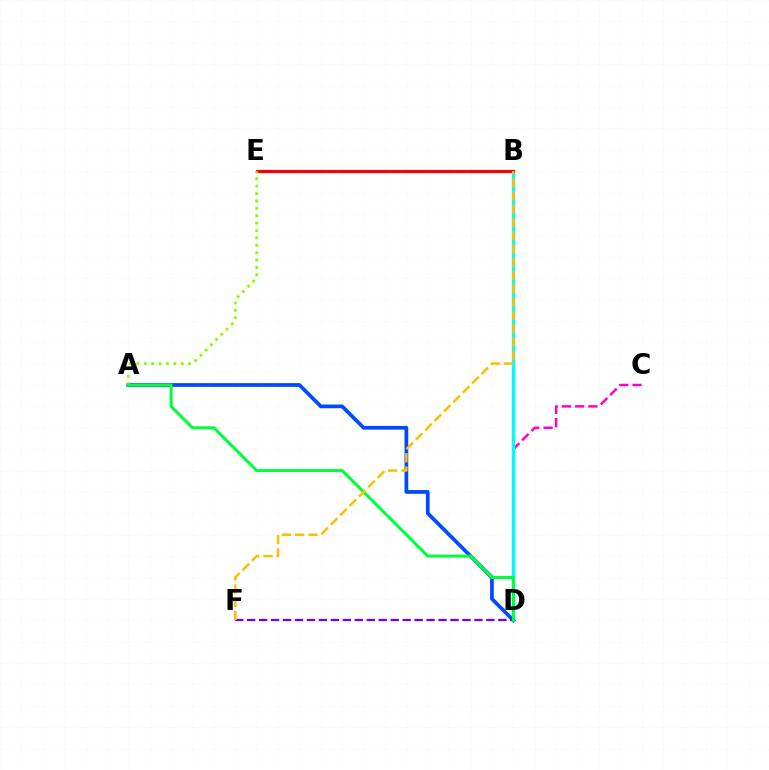{('C', 'D'): [{'color': '#ff00cf', 'line_style': 'dashed', 'thickness': 1.8}], ('B', 'D'): [{'color': '#00fff6', 'line_style': 'solid', 'thickness': 2.43}], ('B', 'E'): [{'color': '#ff0000', 'line_style': 'solid', 'thickness': 2.3}], ('A', 'D'): [{'color': '#004bff', 'line_style': 'solid', 'thickness': 2.69}, {'color': '#00ff39', 'line_style': 'solid', 'thickness': 2.17}], ('D', 'F'): [{'color': '#7200ff', 'line_style': 'dashed', 'thickness': 1.63}], ('A', 'E'): [{'color': '#84ff00', 'line_style': 'dotted', 'thickness': 2.01}], ('B', 'F'): [{'color': '#ffbd00', 'line_style': 'dashed', 'thickness': 1.8}]}